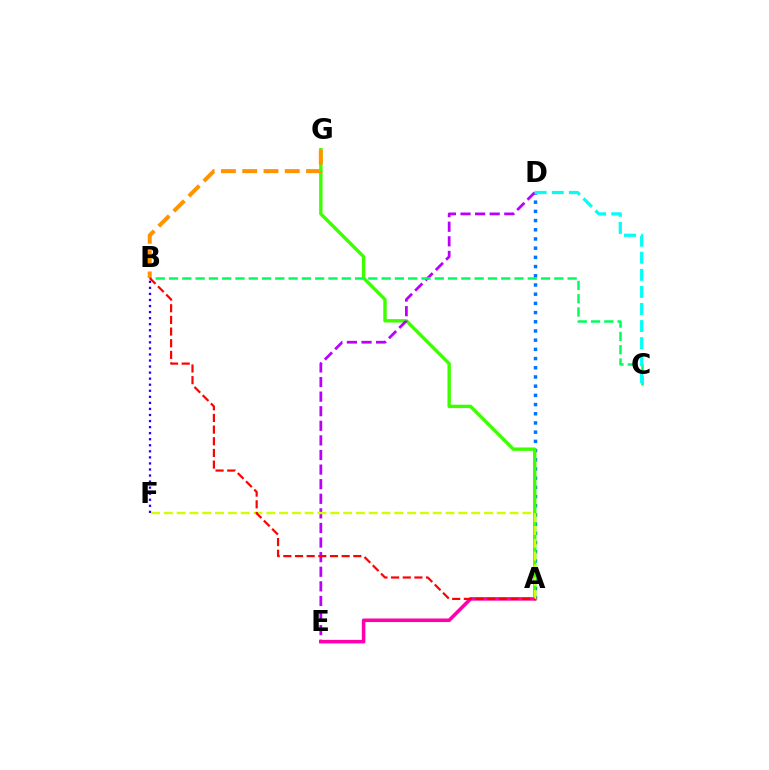{('A', 'D'): [{'color': '#0074ff', 'line_style': 'dotted', 'thickness': 2.5}], ('A', 'G'): [{'color': '#3dff00', 'line_style': 'solid', 'thickness': 2.44}], ('D', 'E'): [{'color': '#b900ff', 'line_style': 'dashed', 'thickness': 1.98}], ('B', 'G'): [{'color': '#ff9400', 'line_style': 'dashed', 'thickness': 2.89}], ('A', 'E'): [{'color': '#ff00ac', 'line_style': 'solid', 'thickness': 2.56}], ('B', 'C'): [{'color': '#00ff5c', 'line_style': 'dashed', 'thickness': 1.8}], ('B', 'F'): [{'color': '#2500ff', 'line_style': 'dotted', 'thickness': 1.64}], ('C', 'D'): [{'color': '#00fff6', 'line_style': 'dashed', 'thickness': 2.32}], ('A', 'F'): [{'color': '#d1ff00', 'line_style': 'dashed', 'thickness': 1.74}], ('A', 'B'): [{'color': '#ff0000', 'line_style': 'dashed', 'thickness': 1.58}]}